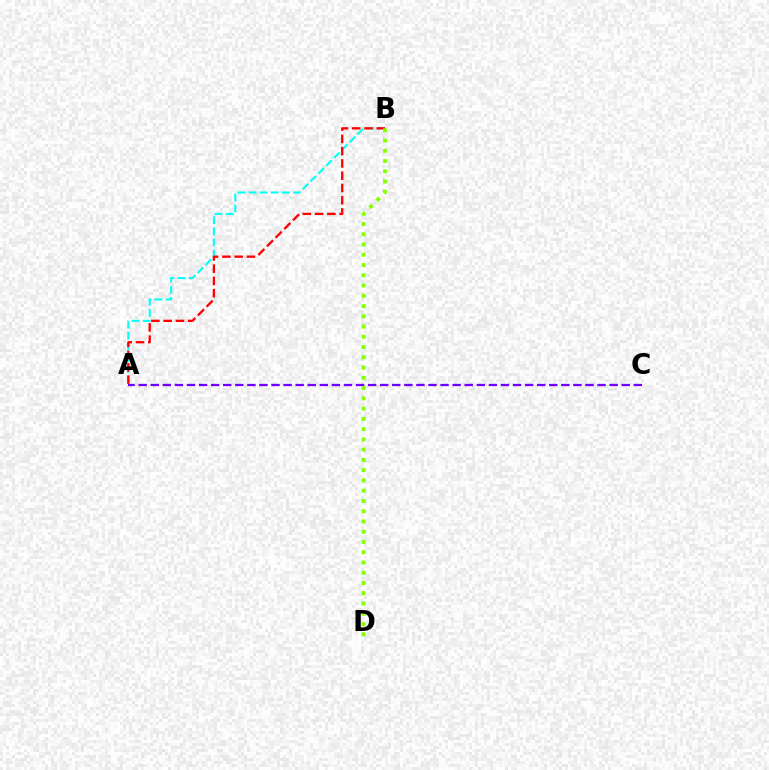{('A', 'B'): [{'color': '#00fff6', 'line_style': 'dashed', 'thickness': 1.51}, {'color': '#ff0000', 'line_style': 'dashed', 'thickness': 1.67}], ('A', 'C'): [{'color': '#7200ff', 'line_style': 'dashed', 'thickness': 1.64}], ('B', 'D'): [{'color': '#84ff00', 'line_style': 'dotted', 'thickness': 2.79}]}